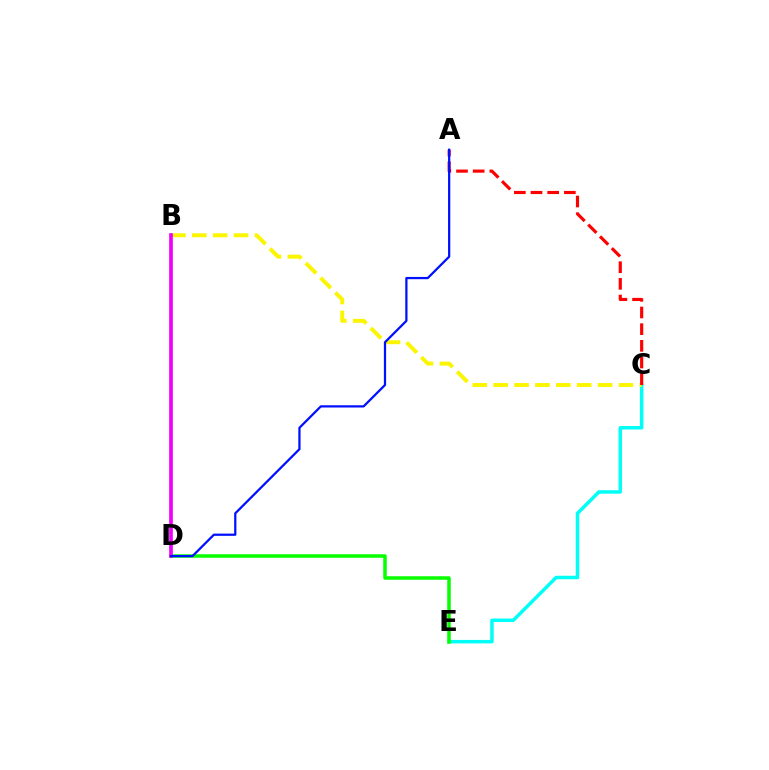{('C', 'E'): [{'color': '#00fff6', 'line_style': 'solid', 'thickness': 2.51}], ('D', 'E'): [{'color': '#08ff00', 'line_style': 'solid', 'thickness': 2.53}], ('B', 'C'): [{'color': '#fcf500', 'line_style': 'dashed', 'thickness': 2.84}], ('A', 'C'): [{'color': '#ff0000', 'line_style': 'dashed', 'thickness': 2.27}], ('B', 'D'): [{'color': '#ee00ff', 'line_style': 'solid', 'thickness': 2.64}], ('A', 'D'): [{'color': '#0010ff', 'line_style': 'solid', 'thickness': 1.62}]}